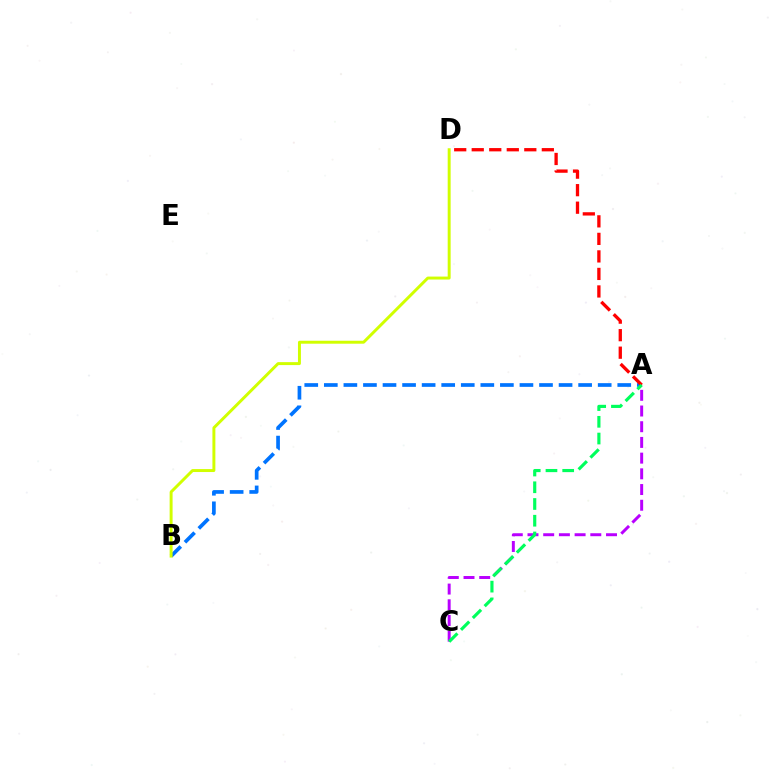{('A', 'B'): [{'color': '#0074ff', 'line_style': 'dashed', 'thickness': 2.66}], ('A', 'C'): [{'color': '#b900ff', 'line_style': 'dashed', 'thickness': 2.13}, {'color': '#00ff5c', 'line_style': 'dashed', 'thickness': 2.27}], ('A', 'D'): [{'color': '#ff0000', 'line_style': 'dashed', 'thickness': 2.38}], ('B', 'D'): [{'color': '#d1ff00', 'line_style': 'solid', 'thickness': 2.13}]}